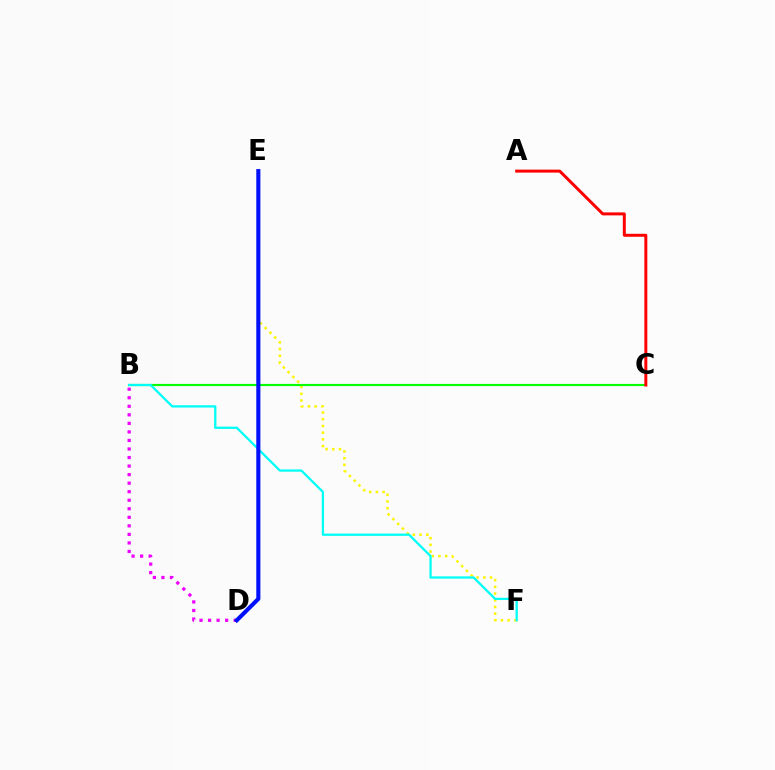{('E', 'F'): [{'color': '#fcf500', 'line_style': 'dotted', 'thickness': 1.82}], ('B', 'C'): [{'color': '#08ff00', 'line_style': 'solid', 'thickness': 1.55}], ('A', 'C'): [{'color': '#ff0000', 'line_style': 'solid', 'thickness': 2.15}], ('B', 'F'): [{'color': '#00fff6', 'line_style': 'solid', 'thickness': 1.63}], ('B', 'D'): [{'color': '#ee00ff', 'line_style': 'dotted', 'thickness': 2.32}], ('D', 'E'): [{'color': '#0010ff', 'line_style': 'solid', 'thickness': 2.94}]}